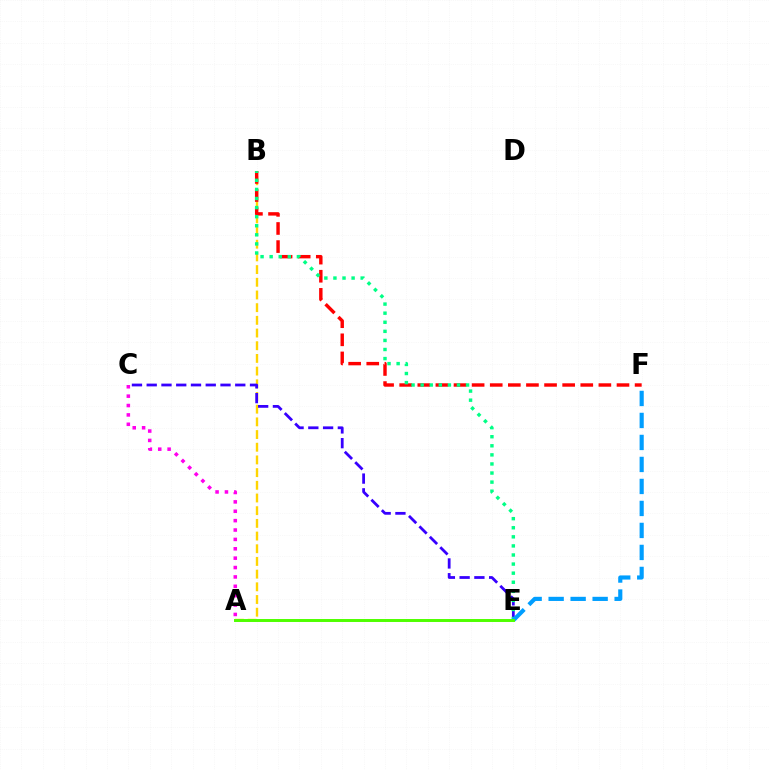{('A', 'B'): [{'color': '#ffd500', 'line_style': 'dashed', 'thickness': 1.72}], ('A', 'C'): [{'color': '#ff00ed', 'line_style': 'dotted', 'thickness': 2.55}], ('C', 'E'): [{'color': '#3700ff', 'line_style': 'dashed', 'thickness': 2.01}], ('B', 'F'): [{'color': '#ff0000', 'line_style': 'dashed', 'thickness': 2.46}], ('B', 'E'): [{'color': '#00ff86', 'line_style': 'dotted', 'thickness': 2.47}], ('E', 'F'): [{'color': '#009eff', 'line_style': 'dashed', 'thickness': 2.99}], ('A', 'E'): [{'color': '#4fff00', 'line_style': 'solid', 'thickness': 2.13}]}